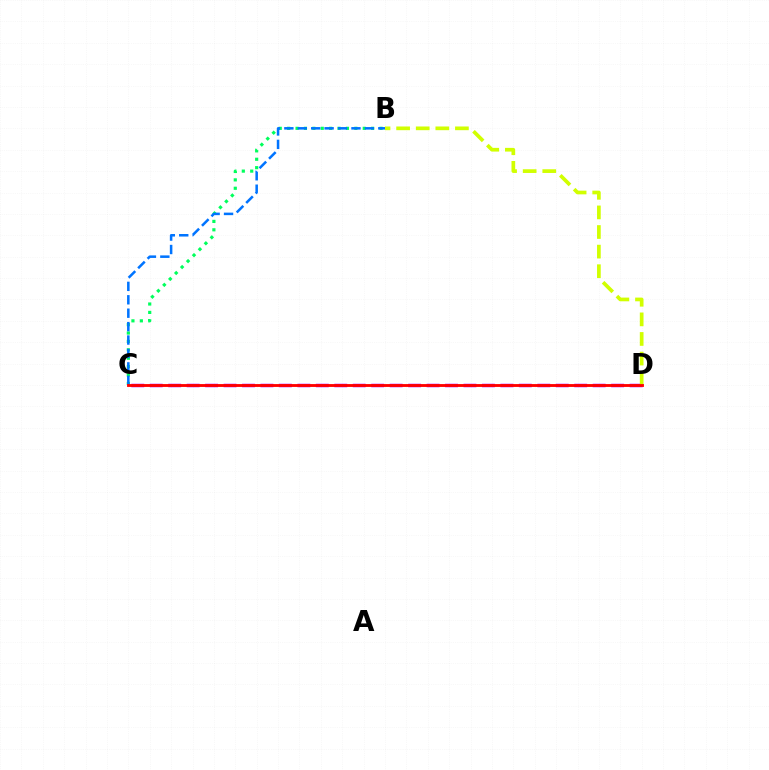{('C', 'D'): [{'color': '#b900ff', 'line_style': 'dashed', 'thickness': 2.51}, {'color': '#ff0000', 'line_style': 'solid', 'thickness': 2.06}], ('B', 'C'): [{'color': '#00ff5c', 'line_style': 'dotted', 'thickness': 2.28}, {'color': '#0074ff', 'line_style': 'dashed', 'thickness': 1.82}], ('B', 'D'): [{'color': '#d1ff00', 'line_style': 'dashed', 'thickness': 2.66}]}